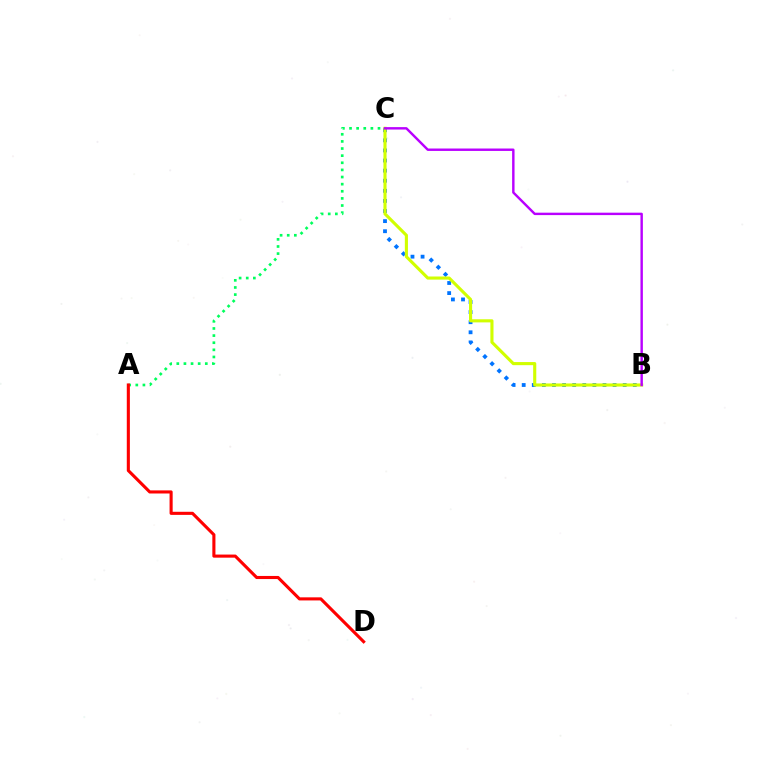{('A', 'C'): [{'color': '#00ff5c', 'line_style': 'dotted', 'thickness': 1.94}], ('B', 'C'): [{'color': '#0074ff', 'line_style': 'dotted', 'thickness': 2.74}, {'color': '#d1ff00', 'line_style': 'solid', 'thickness': 2.24}, {'color': '#b900ff', 'line_style': 'solid', 'thickness': 1.74}], ('A', 'D'): [{'color': '#ff0000', 'line_style': 'solid', 'thickness': 2.23}]}